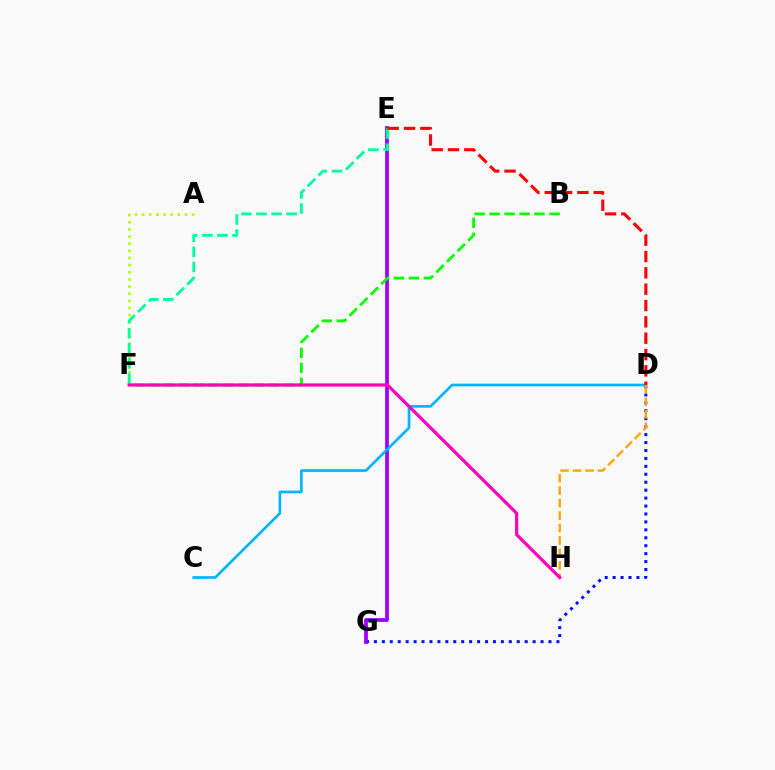{('A', 'F'): [{'color': '#b3ff00', 'line_style': 'dotted', 'thickness': 1.94}], ('D', 'G'): [{'color': '#0010ff', 'line_style': 'dotted', 'thickness': 2.16}], ('E', 'G'): [{'color': '#9b00ff', 'line_style': 'solid', 'thickness': 2.69}], ('B', 'F'): [{'color': '#08ff00', 'line_style': 'dashed', 'thickness': 2.03}], ('C', 'D'): [{'color': '#00b5ff', 'line_style': 'solid', 'thickness': 1.92}], ('D', 'H'): [{'color': '#ffa500', 'line_style': 'dashed', 'thickness': 1.7}], ('E', 'F'): [{'color': '#00ff9d', 'line_style': 'dashed', 'thickness': 2.05}], ('F', 'H'): [{'color': '#ff00bd', 'line_style': 'solid', 'thickness': 2.3}], ('D', 'E'): [{'color': '#ff0000', 'line_style': 'dashed', 'thickness': 2.22}]}